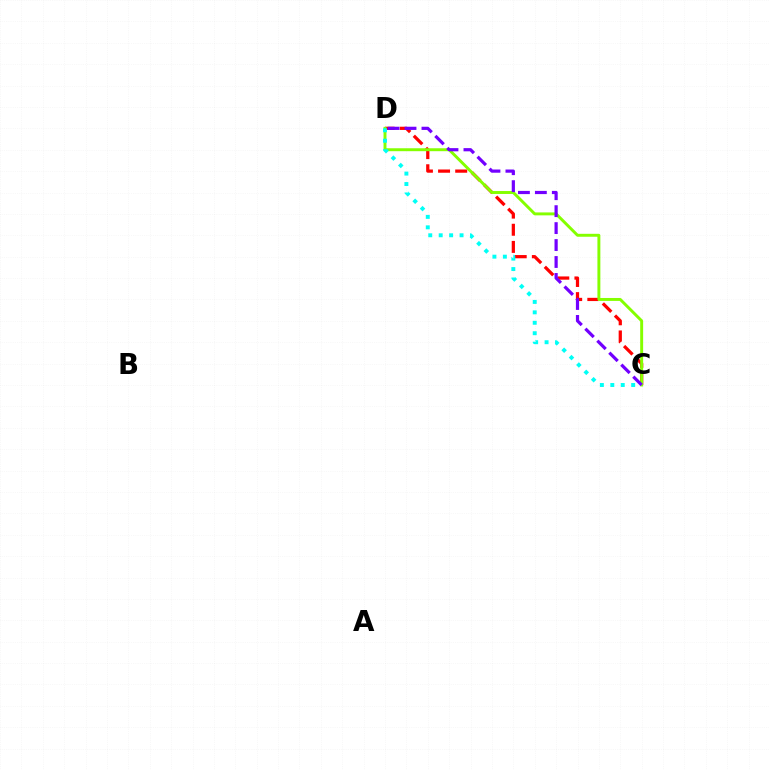{('C', 'D'): [{'color': '#ff0000', 'line_style': 'dashed', 'thickness': 2.33}, {'color': '#84ff00', 'line_style': 'solid', 'thickness': 2.11}, {'color': '#7200ff', 'line_style': 'dashed', 'thickness': 2.3}, {'color': '#00fff6', 'line_style': 'dotted', 'thickness': 2.83}]}